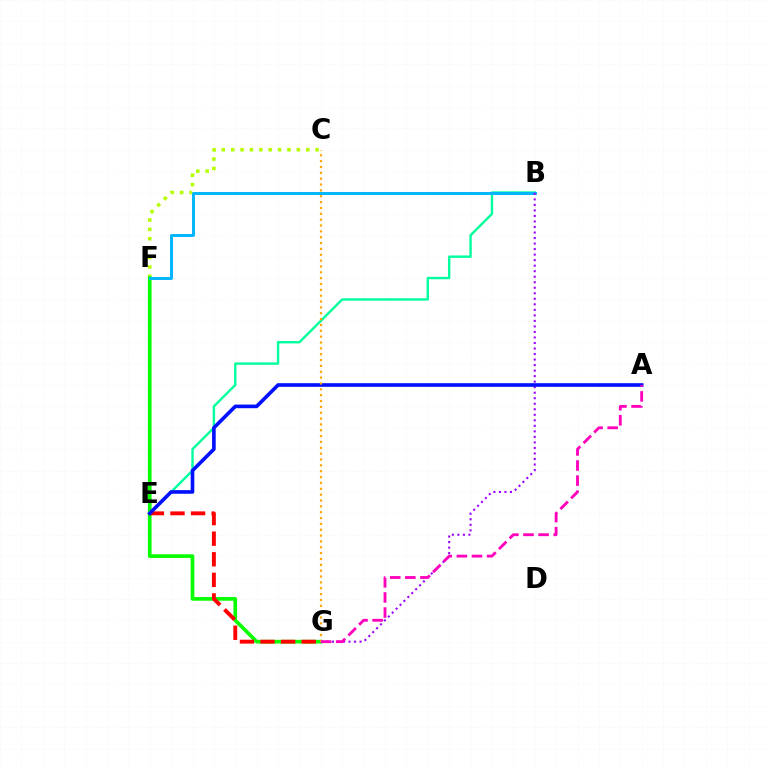{('C', 'F'): [{'color': '#b3ff00', 'line_style': 'dotted', 'thickness': 2.55}], ('F', 'G'): [{'color': '#08ff00', 'line_style': 'solid', 'thickness': 2.65}], ('E', 'G'): [{'color': '#ff0000', 'line_style': 'dashed', 'thickness': 2.8}], ('B', 'E'): [{'color': '#00ff9d', 'line_style': 'solid', 'thickness': 1.73}], ('B', 'F'): [{'color': '#00b5ff', 'line_style': 'solid', 'thickness': 2.1}], ('B', 'G'): [{'color': '#9b00ff', 'line_style': 'dotted', 'thickness': 1.5}], ('A', 'E'): [{'color': '#0010ff', 'line_style': 'solid', 'thickness': 2.61}], ('C', 'G'): [{'color': '#ffa500', 'line_style': 'dotted', 'thickness': 1.59}], ('A', 'G'): [{'color': '#ff00bd', 'line_style': 'dashed', 'thickness': 2.05}]}